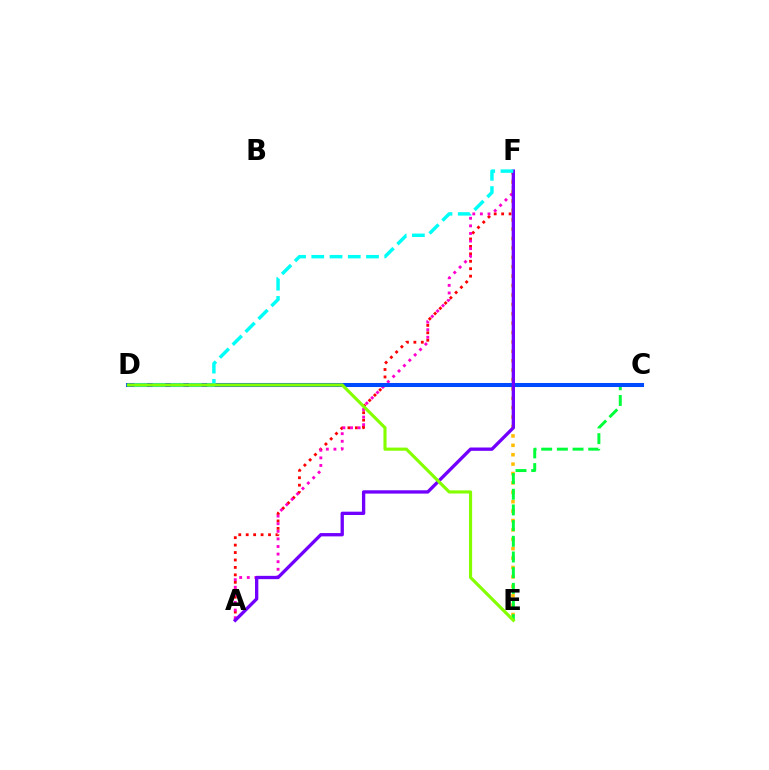{('A', 'F'): [{'color': '#ff0000', 'line_style': 'dotted', 'thickness': 2.02}, {'color': '#ff00cf', 'line_style': 'dotted', 'thickness': 2.06}, {'color': '#7200ff', 'line_style': 'solid', 'thickness': 2.39}], ('E', 'F'): [{'color': '#ffbd00', 'line_style': 'dotted', 'thickness': 2.55}], ('C', 'E'): [{'color': '#00ff39', 'line_style': 'dashed', 'thickness': 2.13}], ('C', 'D'): [{'color': '#004bff', 'line_style': 'solid', 'thickness': 2.91}], ('D', 'F'): [{'color': '#00fff6', 'line_style': 'dashed', 'thickness': 2.48}], ('D', 'E'): [{'color': '#84ff00', 'line_style': 'solid', 'thickness': 2.25}]}